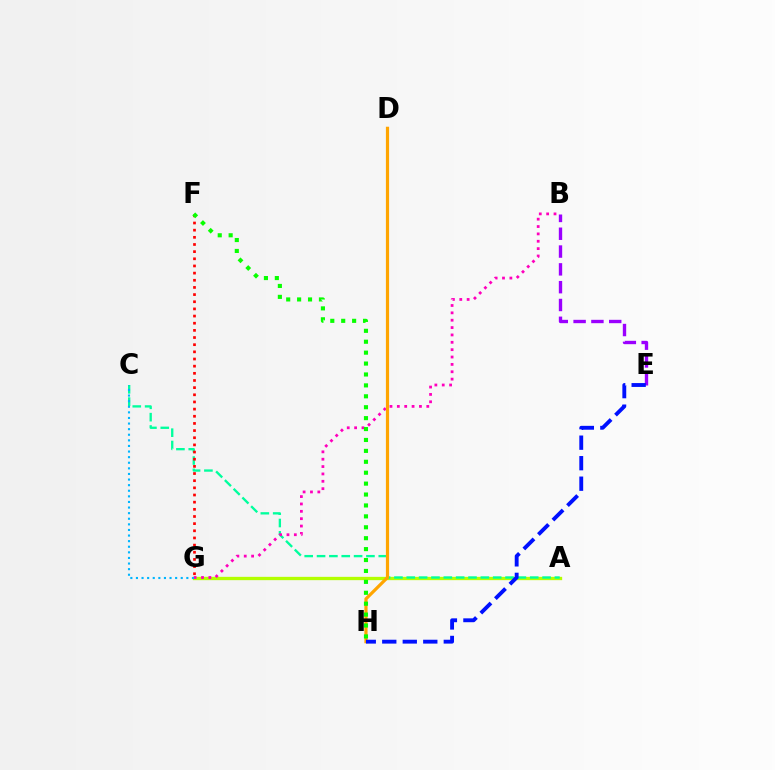{('B', 'E'): [{'color': '#9b00ff', 'line_style': 'dashed', 'thickness': 2.42}], ('A', 'G'): [{'color': '#b3ff00', 'line_style': 'solid', 'thickness': 2.38}], ('A', 'C'): [{'color': '#00ff9d', 'line_style': 'dashed', 'thickness': 1.68}], ('F', 'G'): [{'color': '#ff0000', 'line_style': 'dotted', 'thickness': 1.94}], ('B', 'G'): [{'color': '#ff00bd', 'line_style': 'dotted', 'thickness': 2.0}], ('D', 'H'): [{'color': '#ffa500', 'line_style': 'solid', 'thickness': 2.3}], ('E', 'H'): [{'color': '#0010ff', 'line_style': 'dashed', 'thickness': 2.79}], ('C', 'G'): [{'color': '#00b5ff', 'line_style': 'dotted', 'thickness': 1.52}], ('F', 'H'): [{'color': '#08ff00', 'line_style': 'dotted', 'thickness': 2.97}]}